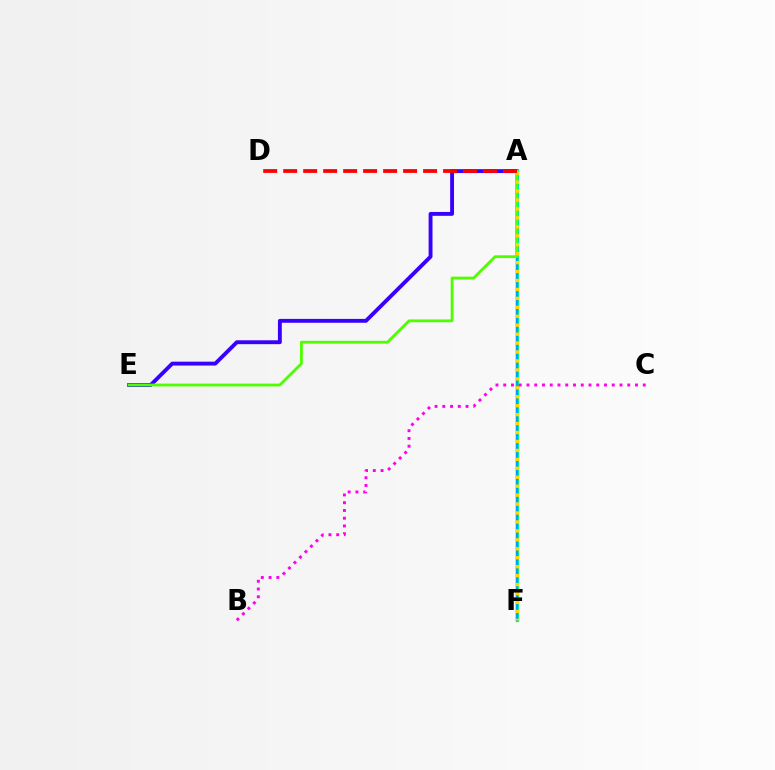{('A', 'E'): [{'color': '#3700ff', 'line_style': 'solid', 'thickness': 2.79}, {'color': '#4fff00', 'line_style': 'solid', 'thickness': 2.02}], ('A', 'F'): [{'color': '#00ff86', 'line_style': 'solid', 'thickness': 2.37}, {'color': '#009eff', 'line_style': 'solid', 'thickness': 1.73}, {'color': '#ffd500', 'line_style': 'dotted', 'thickness': 2.43}], ('A', 'D'): [{'color': '#ff0000', 'line_style': 'dashed', 'thickness': 2.72}], ('B', 'C'): [{'color': '#ff00ed', 'line_style': 'dotted', 'thickness': 2.11}]}